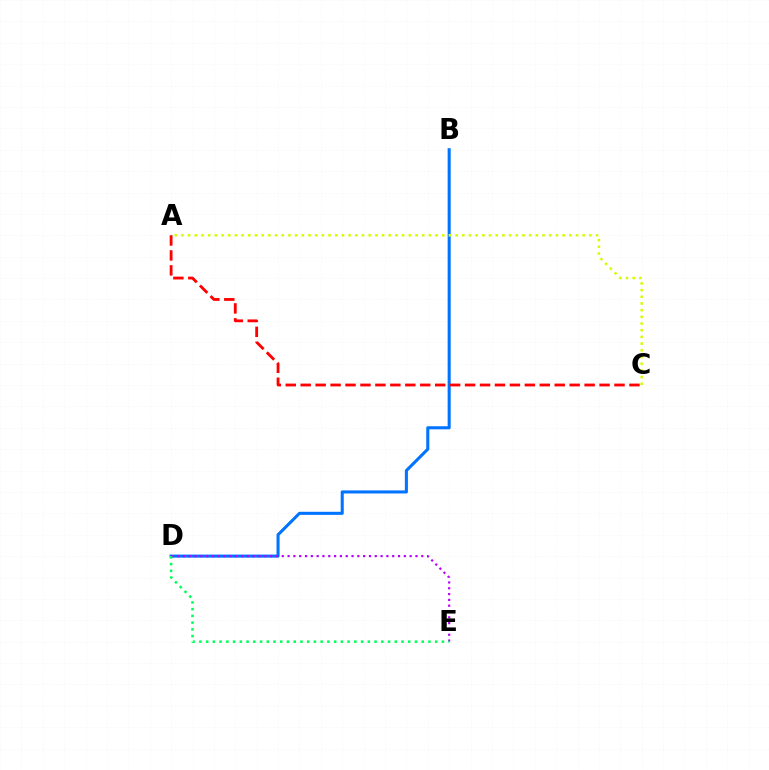{('B', 'D'): [{'color': '#0074ff', 'line_style': 'solid', 'thickness': 2.2}], ('D', 'E'): [{'color': '#b900ff', 'line_style': 'dotted', 'thickness': 1.58}, {'color': '#00ff5c', 'line_style': 'dotted', 'thickness': 1.83}], ('A', 'C'): [{'color': '#ff0000', 'line_style': 'dashed', 'thickness': 2.03}, {'color': '#d1ff00', 'line_style': 'dotted', 'thickness': 1.82}]}